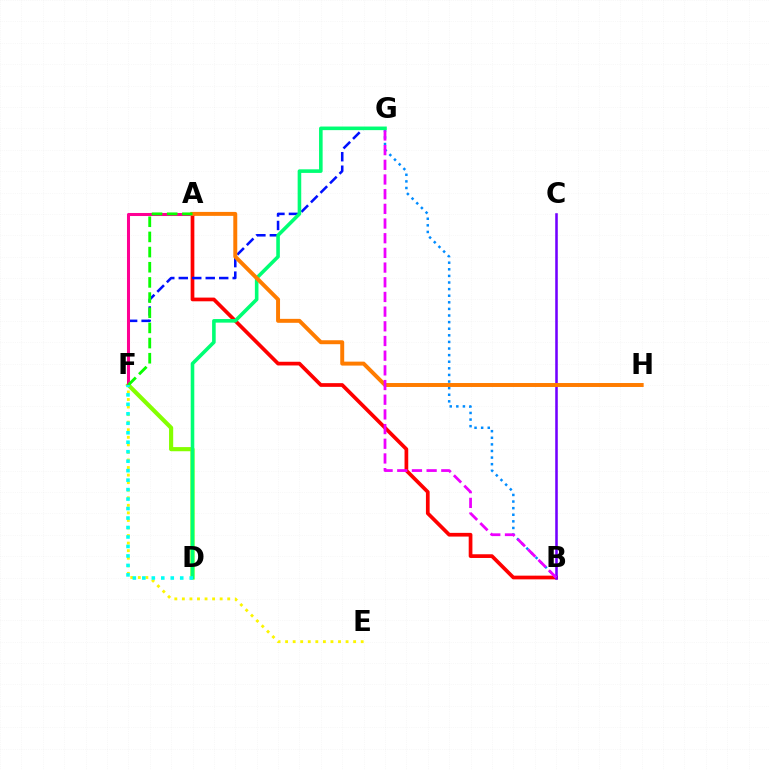{('E', 'F'): [{'color': '#fcf500', 'line_style': 'dotted', 'thickness': 2.05}], ('A', 'B'): [{'color': '#ff0000', 'line_style': 'solid', 'thickness': 2.67}], ('B', 'C'): [{'color': '#7200ff', 'line_style': 'solid', 'thickness': 1.84}], ('F', 'G'): [{'color': '#0010ff', 'line_style': 'dashed', 'thickness': 1.83}], ('D', 'F'): [{'color': '#84ff00', 'line_style': 'solid', 'thickness': 2.99}, {'color': '#00fff6', 'line_style': 'dotted', 'thickness': 2.57}], ('B', 'G'): [{'color': '#008cff', 'line_style': 'dotted', 'thickness': 1.79}, {'color': '#ee00ff', 'line_style': 'dashed', 'thickness': 1.99}], ('A', 'F'): [{'color': '#ff0094', 'line_style': 'solid', 'thickness': 2.19}, {'color': '#08ff00', 'line_style': 'dashed', 'thickness': 2.06}], ('D', 'G'): [{'color': '#00ff74', 'line_style': 'solid', 'thickness': 2.58}], ('A', 'H'): [{'color': '#ff7c00', 'line_style': 'solid', 'thickness': 2.85}]}